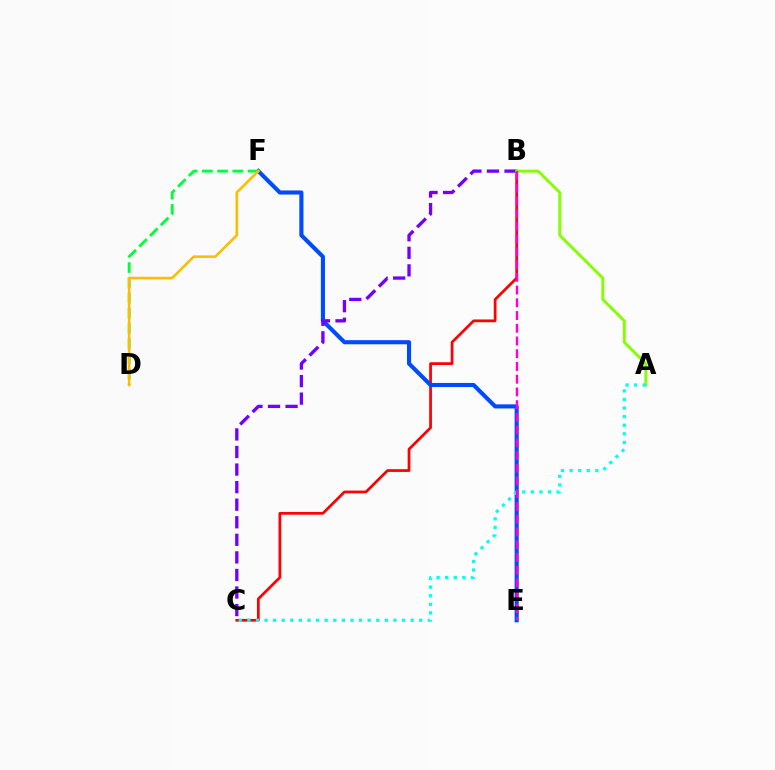{('B', 'C'): [{'color': '#ff0000', 'line_style': 'solid', 'thickness': 1.97}, {'color': '#7200ff', 'line_style': 'dashed', 'thickness': 2.39}], ('E', 'F'): [{'color': '#004bff', 'line_style': 'solid', 'thickness': 2.95}], ('D', 'F'): [{'color': '#00ff39', 'line_style': 'dashed', 'thickness': 2.07}, {'color': '#ffbd00', 'line_style': 'solid', 'thickness': 1.88}], ('A', 'B'): [{'color': '#84ff00', 'line_style': 'solid', 'thickness': 2.08}], ('A', 'C'): [{'color': '#00fff6', 'line_style': 'dotted', 'thickness': 2.33}], ('B', 'E'): [{'color': '#ff00cf', 'line_style': 'dashed', 'thickness': 1.73}]}